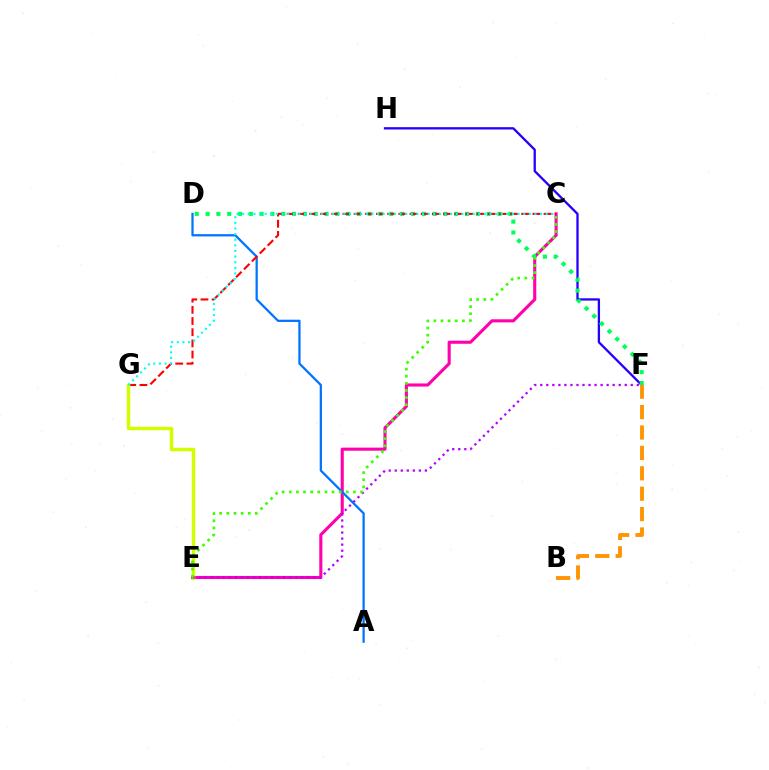{('F', 'H'): [{'color': '#2500ff', 'line_style': 'solid', 'thickness': 1.66}], ('C', 'E'): [{'color': '#ff00ac', 'line_style': 'solid', 'thickness': 2.23}, {'color': '#3dff00', 'line_style': 'dotted', 'thickness': 1.94}], ('B', 'F'): [{'color': '#ff9400', 'line_style': 'dashed', 'thickness': 2.77}], ('A', 'D'): [{'color': '#0074ff', 'line_style': 'solid', 'thickness': 1.63}], ('D', 'F'): [{'color': '#00ff5c', 'line_style': 'dotted', 'thickness': 2.94}], ('C', 'G'): [{'color': '#ff0000', 'line_style': 'dashed', 'thickness': 1.52}, {'color': '#00fff6', 'line_style': 'dotted', 'thickness': 1.53}], ('E', 'G'): [{'color': '#d1ff00', 'line_style': 'solid', 'thickness': 2.49}], ('E', 'F'): [{'color': '#b900ff', 'line_style': 'dotted', 'thickness': 1.64}]}